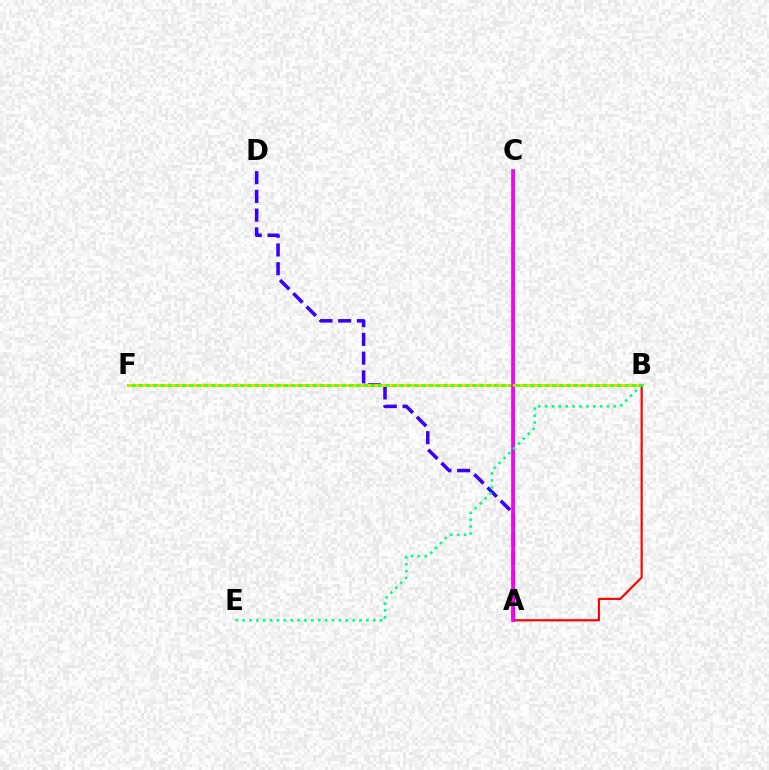{('A', 'C'): [{'color': '#009eff', 'line_style': 'solid', 'thickness': 2.42}, {'color': '#ff00ed', 'line_style': 'solid', 'thickness': 2.6}], ('A', 'B'): [{'color': '#ff0000', 'line_style': 'solid', 'thickness': 1.55}], ('A', 'D'): [{'color': '#3700ff', 'line_style': 'dashed', 'thickness': 2.55}], ('B', 'F'): [{'color': '#4fff00', 'line_style': 'solid', 'thickness': 2.04}, {'color': '#ffd500', 'line_style': 'dotted', 'thickness': 1.97}], ('B', 'E'): [{'color': '#00ff86', 'line_style': 'dotted', 'thickness': 1.87}]}